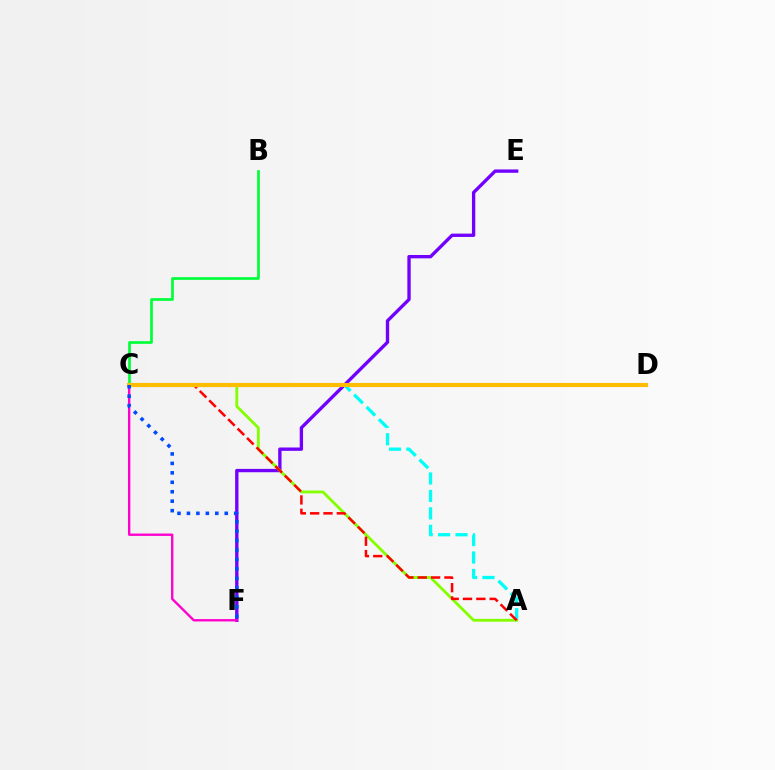{('E', 'F'): [{'color': '#7200ff', 'line_style': 'solid', 'thickness': 2.41}], ('A', 'C'): [{'color': '#00fff6', 'line_style': 'dashed', 'thickness': 2.37}, {'color': '#84ff00', 'line_style': 'solid', 'thickness': 2.03}, {'color': '#ff0000', 'line_style': 'dashed', 'thickness': 1.81}], ('C', 'F'): [{'color': '#ff00cf', 'line_style': 'solid', 'thickness': 1.71}, {'color': '#004bff', 'line_style': 'dotted', 'thickness': 2.57}], ('B', 'C'): [{'color': '#00ff39', 'line_style': 'solid', 'thickness': 1.94}], ('C', 'D'): [{'color': '#ffbd00', 'line_style': 'solid', 'thickness': 2.99}]}